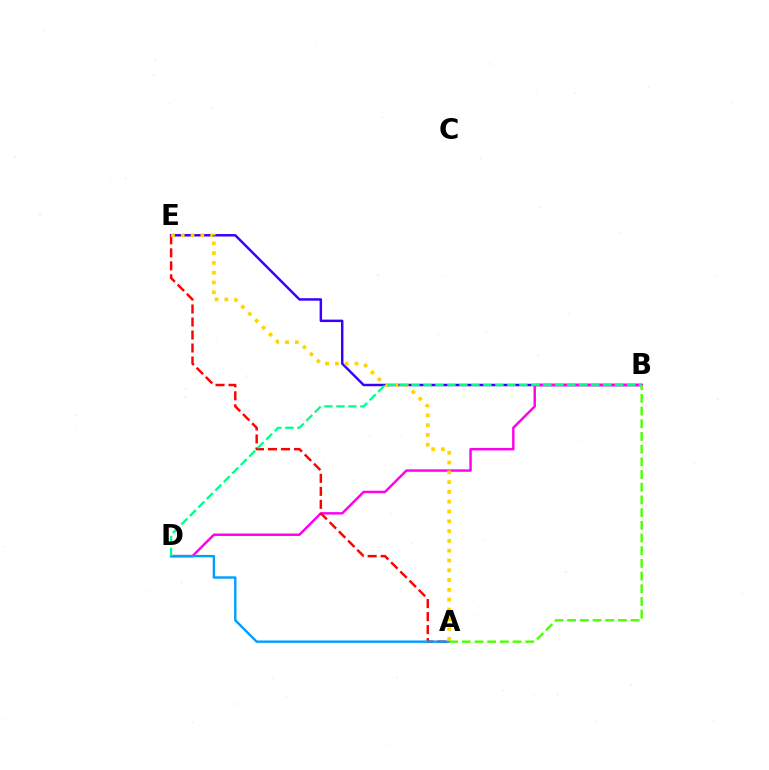{('B', 'E'): [{'color': '#3700ff', 'line_style': 'solid', 'thickness': 1.77}], ('B', 'D'): [{'color': '#ff00ed', 'line_style': 'solid', 'thickness': 1.76}, {'color': '#00ff86', 'line_style': 'dashed', 'thickness': 1.63}], ('A', 'E'): [{'color': '#ff0000', 'line_style': 'dashed', 'thickness': 1.77}, {'color': '#ffd500', 'line_style': 'dotted', 'thickness': 2.66}], ('A', 'D'): [{'color': '#009eff', 'line_style': 'solid', 'thickness': 1.72}], ('A', 'B'): [{'color': '#4fff00', 'line_style': 'dashed', 'thickness': 1.72}]}